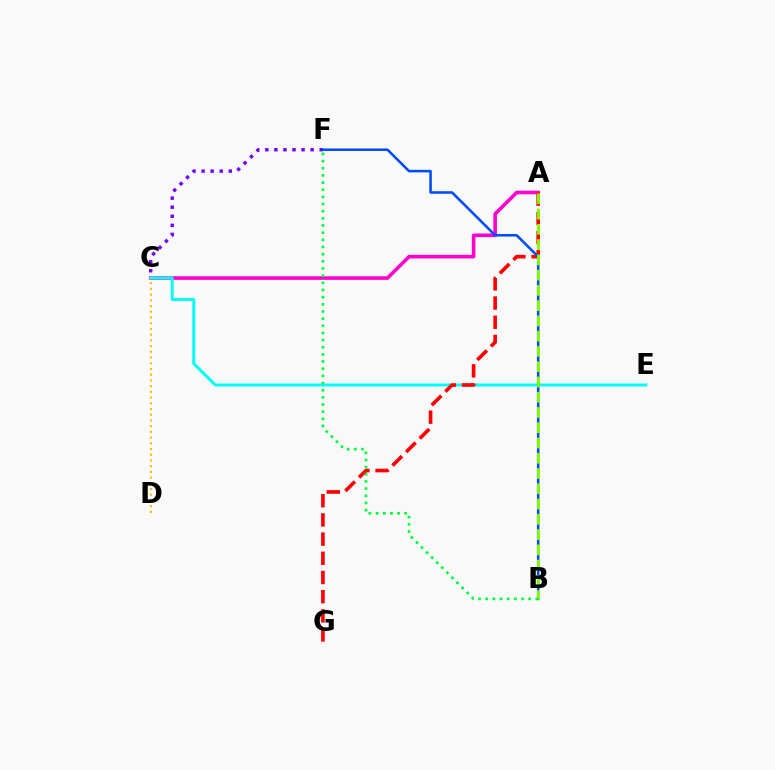{('A', 'C'): [{'color': '#ff00cf', 'line_style': 'solid', 'thickness': 2.58}], ('C', 'E'): [{'color': '#00fff6', 'line_style': 'solid', 'thickness': 2.12}], ('C', 'D'): [{'color': '#ffbd00', 'line_style': 'dotted', 'thickness': 1.55}], ('A', 'G'): [{'color': '#ff0000', 'line_style': 'dashed', 'thickness': 2.61}], ('C', 'F'): [{'color': '#7200ff', 'line_style': 'dotted', 'thickness': 2.46}], ('B', 'F'): [{'color': '#004bff', 'line_style': 'solid', 'thickness': 1.83}, {'color': '#00ff39', 'line_style': 'dotted', 'thickness': 1.95}], ('A', 'B'): [{'color': '#84ff00', 'line_style': 'dashed', 'thickness': 2.07}]}